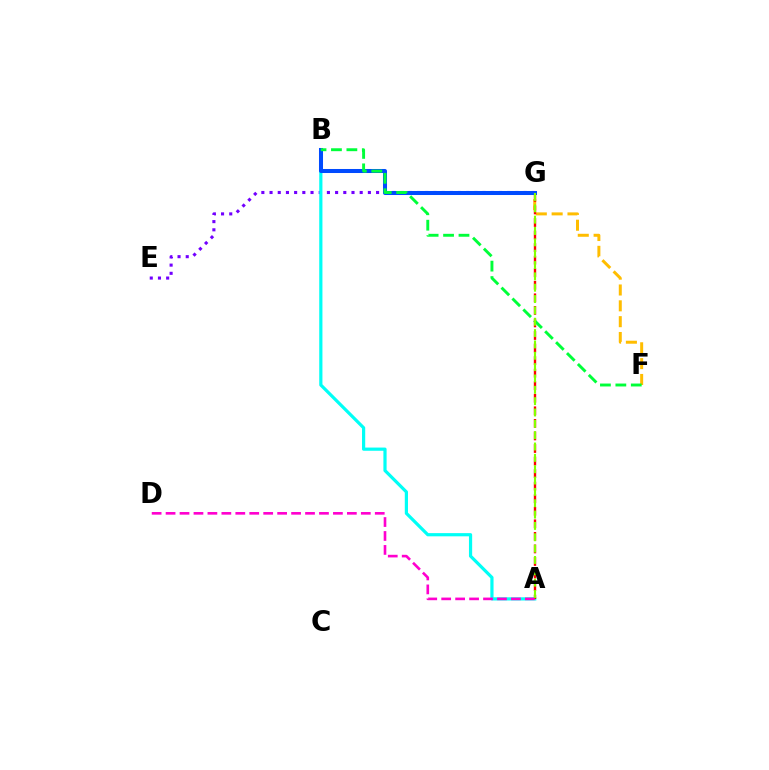{('E', 'G'): [{'color': '#7200ff', 'line_style': 'dotted', 'thickness': 2.23}], ('F', 'G'): [{'color': '#ffbd00', 'line_style': 'dashed', 'thickness': 2.15}], ('A', 'B'): [{'color': '#00fff6', 'line_style': 'solid', 'thickness': 2.3}], ('A', 'G'): [{'color': '#ff0000', 'line_style': 'dashed', 'thickness': 1.71}, {'color': '#84ff00', 'line_style': 'dashed', 'thickness': 1.54}], ('B', 'G'): [{'color': '#004bff', 'line_style': 'solid', 'thickness': 2.9}], ('A', 'D'): [{'color': '#ff00cf', 'line_style': 'dashed', 'thickness': 1.89}], ('B', 'F'): [{'color': '#00ff39', 'line_style': 'dashed', 'thickness': 2.1}]}